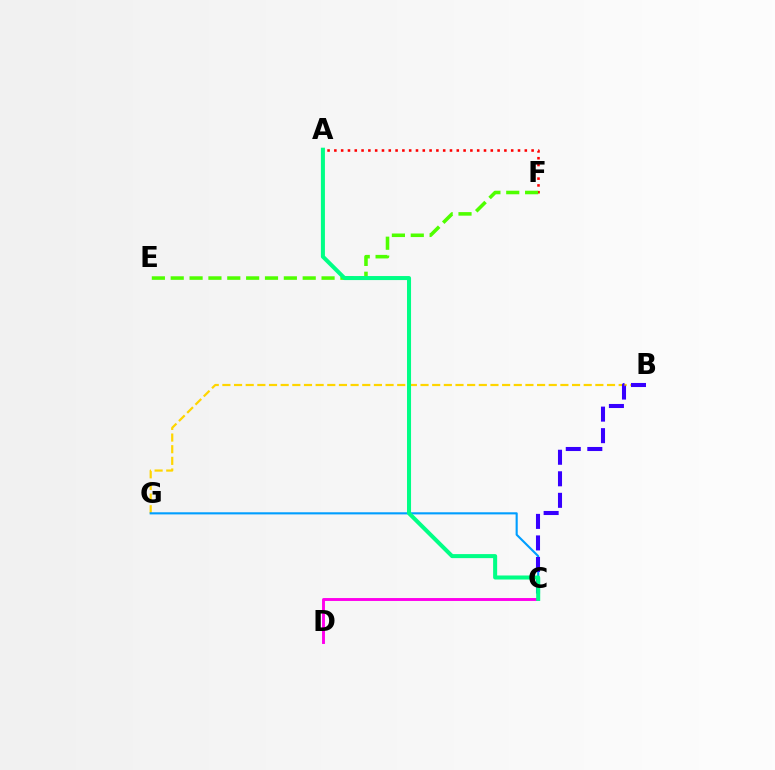{('A', 'F'): [{'color': '#ff0000', 'line_style': 'dotted', 'thickness': 1.85}], ('B', 'G'): [{'color': '#ffd500', 'line_style': 'dashed', 'thickness': 1.58}], ('C', 'G'): [{'color': '#009eff', 'line_style': 'solid', 'thickness': 1.53}], ('E', 'F'): [{'color': '#4fff00', 'line_style': 'dashed', 'thickness': 2.56}], ('B', 'C'): [{'color': '#3700ff', 'line_style': 'dashed', 'thickness': 2.93}], ('C', 'D'): [{'color': '#ff00ed', 'line_style': 'solid', 'thickness': 2.1}], ('A', 'C'): [{'color': '#00ff86', 'line_style': 'solid', 'thickness': 2.9}]}